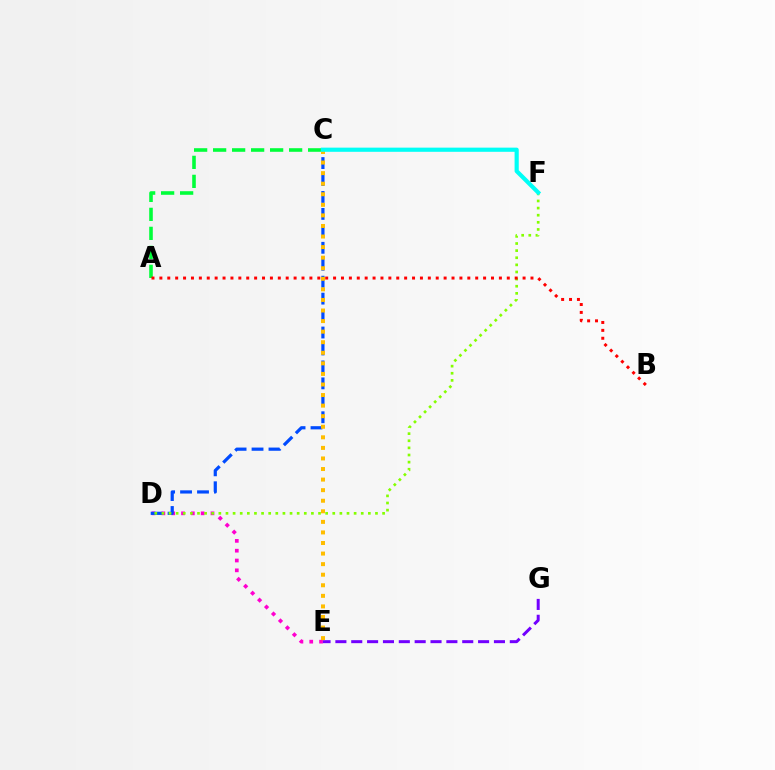{('D', 'E'): [{'color': '#ff00cf', 'line_style': 'dotted', 'thickness': 2.67}], ('C', 'D'): [{'color': '#004bff', 'line_style': 'dashed', 'thickness': 2.3}], ('E', 'G'): [{'color': '#7200ff', 'line_style': 'dashed', 'thickness': 2.15}], ('A', 'C'): [{'color': '#00ff39', 'line_style': 'dashed', 'thickness': 2.58}], ('D', 'F'): [{'color': '#84ff00', 'line_style': 'dotted', 'thickness': 1.93}], ('A', 'B'): [{'color': '#ff0000', 'line_style': 'dotted', 'thickness': 2.15}], ('C', 'E'): [{'color': '#ffbd00', 'line_style': 'dotted', 'thickness': 2.87}], ('C', 'F'): [{'color': '#00fff6', 'line_style': 'solid', 'thickness': 3.0}]}